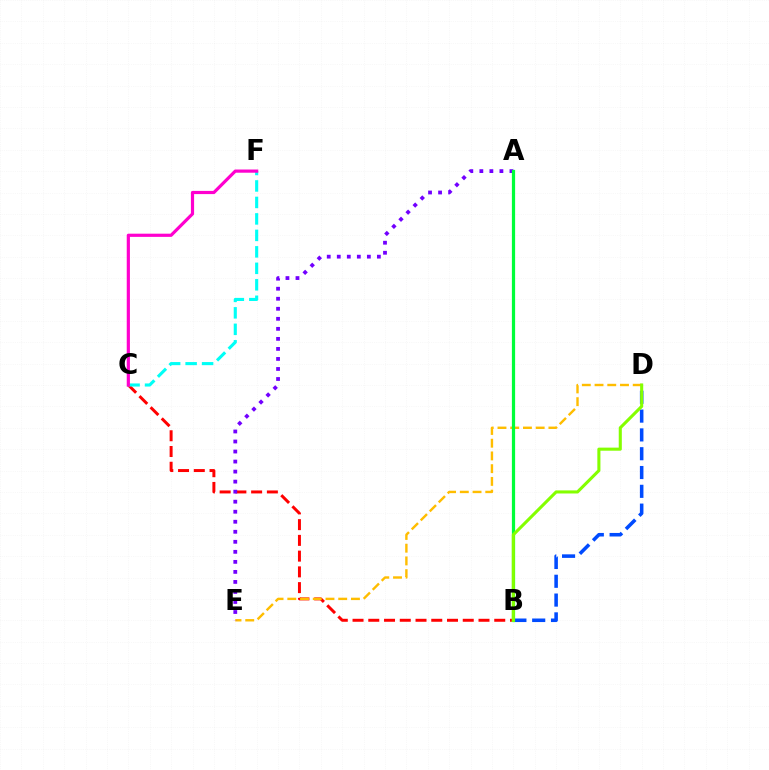{('B', 'C'): [{'color': '#ff0000', 'line_style': 'dashed', 'thickness': 2.14}], ('C', 'F'): [{'color': '#00fff6', 'line_style': 'dashed', 'thickness': 2.24}, {'color': '#ff00cf', 'line_style': 'solid', 'thickness': 2.3}], ('B', 'D'): [{'color': '#004bff', 'line_style': 'dashed', 'thickness': 2.55}, {'color': '#84ff00', 'line_style': 'solid', 'thickness': 2.22}], ('D', 'E'): [{'color': '#ffbd00', 'line_style': 'dashed', 'thickness': 1.73}], ('A', 'E'): [{'color': '#7200ff', 'line_style': 'dotted', 'thickness': 2.72}], ('A', 'B'): [{'color': '#00ff39', 'line_style': 'solid', 'thickness': 2.32}]}